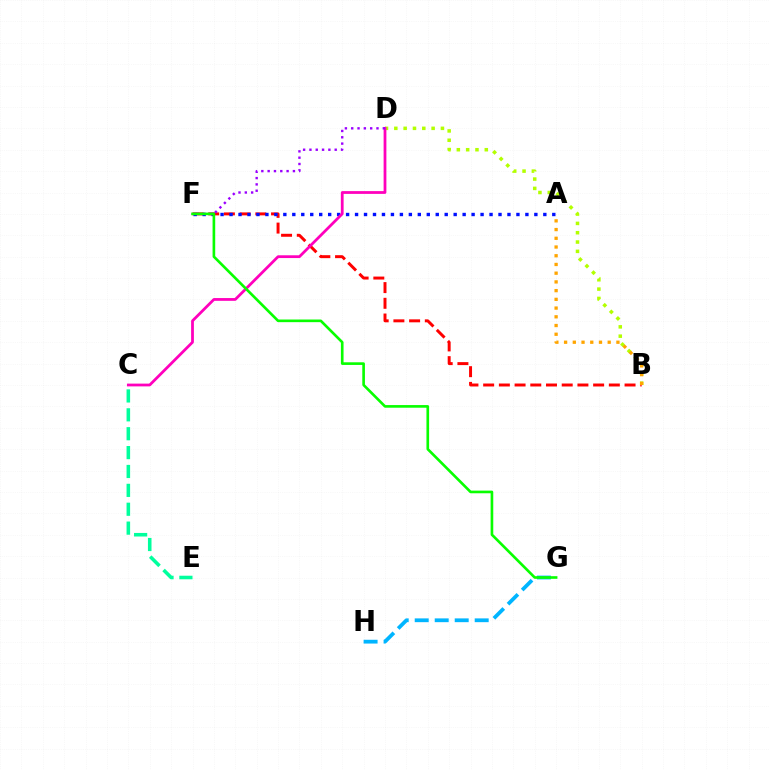{('G', 'H'): [{'color': '#00b5ff', 'line_style': 'dashed', 'thickness': 2.72}], ('B', 'D'): [{'color': '#b3ff00', 'line_style': 'dotted', 'thickness': 2.53}], ('B', 'F'): [{'color': '#ff0000', 'line_style': 'dashed', 'thickness': 2.13}], ('A', 'F'): [{'color': '#0010ff', 'line_style': 'dotted', 'thickness': 2.44}], ('C', 'D'): [{'color': '#ff00bd', 'line_style': 'solid', 'thickness': 2.0}], ('C', 'E'): [{'color': '#00ff9d', 'line_style': 'dashed', 'thickness': 2.57}], ('A', 'B'): [{'color': '#ffa500', 'line_style': 'dotted', 'thickness': 2.37}], ('D', 'F'): [{'color': '#9b00ff', 'line_style': 'dotted', 'thickness': 1.72}], ('F', 'G'): [{'color': '#08ff00', 'line_style': 'solid', 'thickness': 1.91}]}